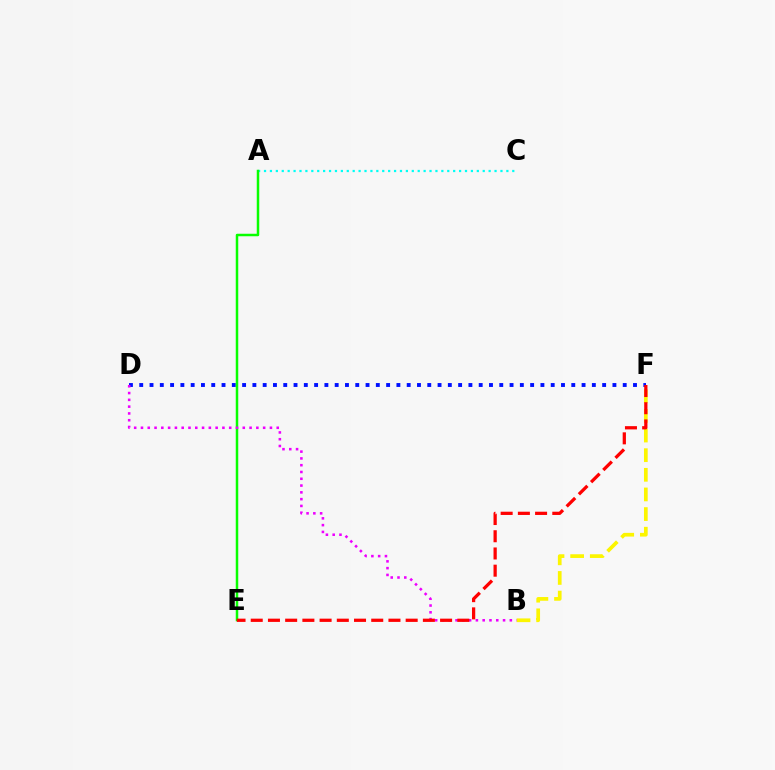{('B', 'F'): [{'color': '#fcf500', 'line_style': 'dashed', 'thickness': 2.67}], ('D', 'F'): [{'color': '#0010ff', 'line_style': 'dotted', 'thickness': 2.79}], ('A', 'C'): [{'color': '#00fff6', 'line_style': 'dotted', 'thickness': 1.61}], ('A', 'E'): [{'color': '#08ff00', 'line_style': 'solid', 'thickness': 1.8}], ('B', 'D'): [{'color': '#ee00ff', 'line_style': 'dotted', 'thickness': 1.84}], ('E', 'F'): [{'color': '#ff0000', 'line_style': 'dashed', 'thickness': 2.34}]}